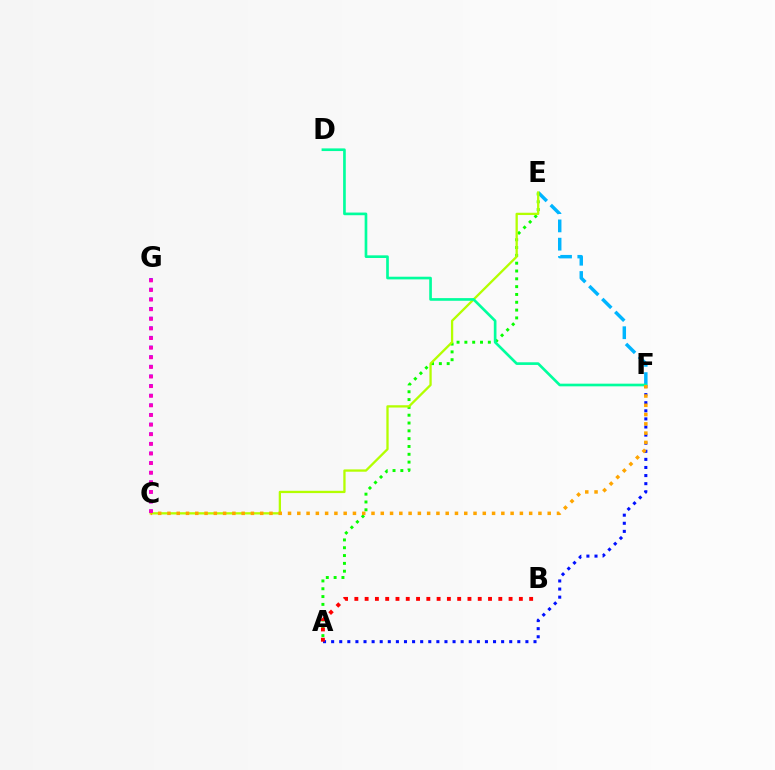{('A', 'F'): [{'color': '#0010ff', 'line_style': 'dotted', 'thickness': 2.2}], ('E', 'F'): [{'color': '#00b5ff', 'line_style': 'dashed', 'thickness': 2.48}], ('A', 'E'): [{'color': '#08ff00', 'line_style': 'dotted', 'thickness': 2.12}], ('A', 'B'): [{'color': '#ff0000', 'line_style': 'dotted', 'thickness': 2.79}], ('C', 'E'): [{'color': '#b3ff00', 'line_style': 'solid', 'thickness': 1.66}], ('D', 'F'): [{'color': '#00ff9d', 'line_style': 'solid', 'thickness': 1.92}], ('C', 'G'): [{'color': '#9b00ff', 'line_style': 'dotted', 'thickness': 2.62}, {'color': '#ff00bd', 'line_style': 'dotted', 'thickness': 2.61}], ('C', 'F'): [{'color': '#ffa500', 'line_style': 'dotted', 'thickness': 2.52}]}